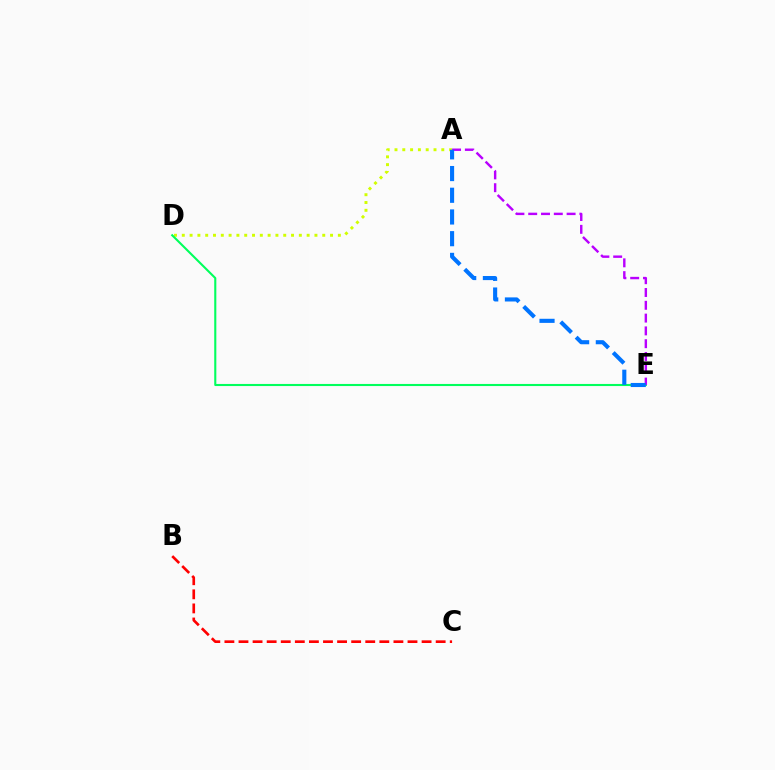{('A', 'D'): [{'color': '#d1ff00', 'line_style': 'dotted', 'thickness': 2.12}], ('B', 'C'): [{'color': '#ff0000', 'line_style': 'dashed', 'thickness': 1.91}], ('D', 'E'): [{'color': '#00ff5c', 'line_style': 'solid', 'thickness': 1.51}], ('A', 'E'): [{'color': '#b900ff', 'line_style': 'dashed', 'thickness': 1.74}, {'color': '#0074ff', 'line_style': 'dashed', 'thickness': 2.95}]}